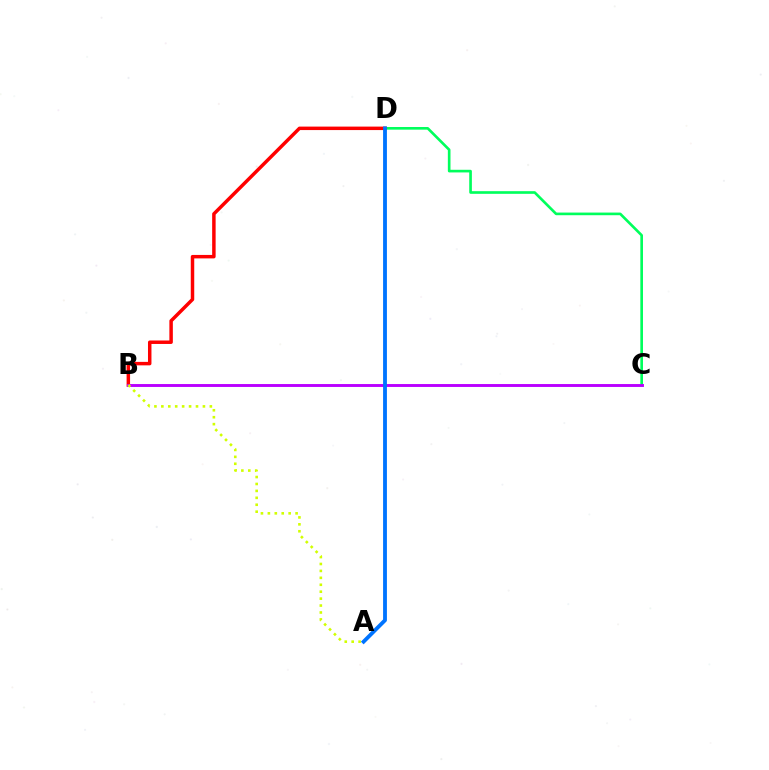{('C', 'D'): [{'color': '#00ff5c', 'line_style': 'solid', 'thickness': 1.91}], ('B', 'D'): [{'color': '#ff0000', 'line_style': 'solid', 'thickness': 2.5}], ('B', 'C'): [{'color': '#b900ff', 'line_style': 'solid', 'thickness': 2.09}], ('A', 'D'): [{'color': '#0074ff', 'line_style': 'solid', 'thickness': 2.76}], ('A', 'B'): [{'color': '#d1ff00', 'line_style': 'dotted', 'thickness': 1.88}]}